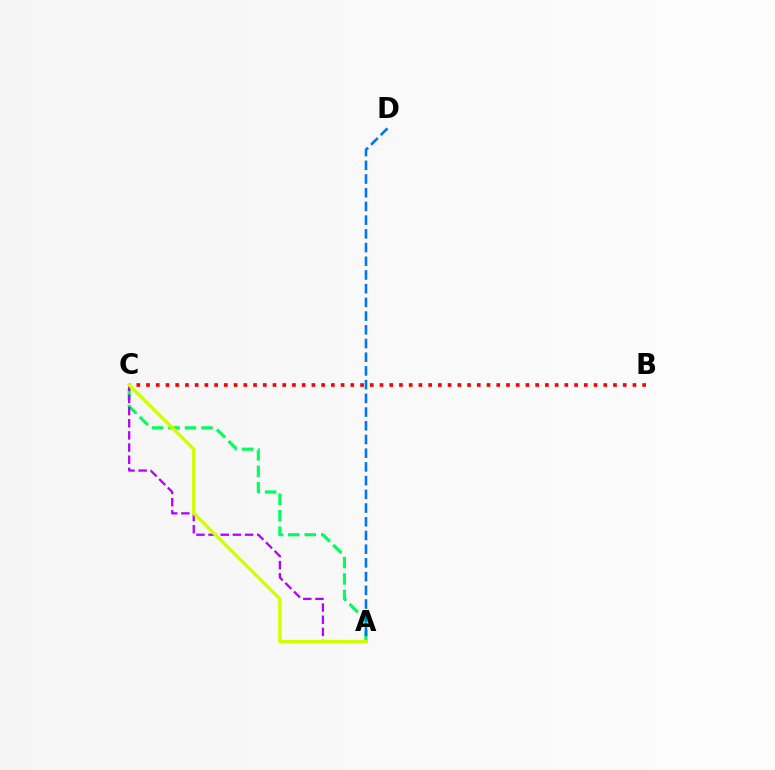{('B', 'C'): [{'color': '#ff0000', 'line_style': 'dotted', 'thickness': 2.64}], ('A', 'C'): [{'color': '#00ff5c', 'line_style': 'dashed', 'thickness': 2.24}, {'color': '#b900ff', 'line_style': 'dashed', 'thickness': 1.65}, {'color': '#d1ff00', 'line_style': 'solid', 'thickness': 2.41}], ('A', 'D'): [{'color': '#0074ff', 'line_style': 'dashed', 'thickness': 1.86}]}